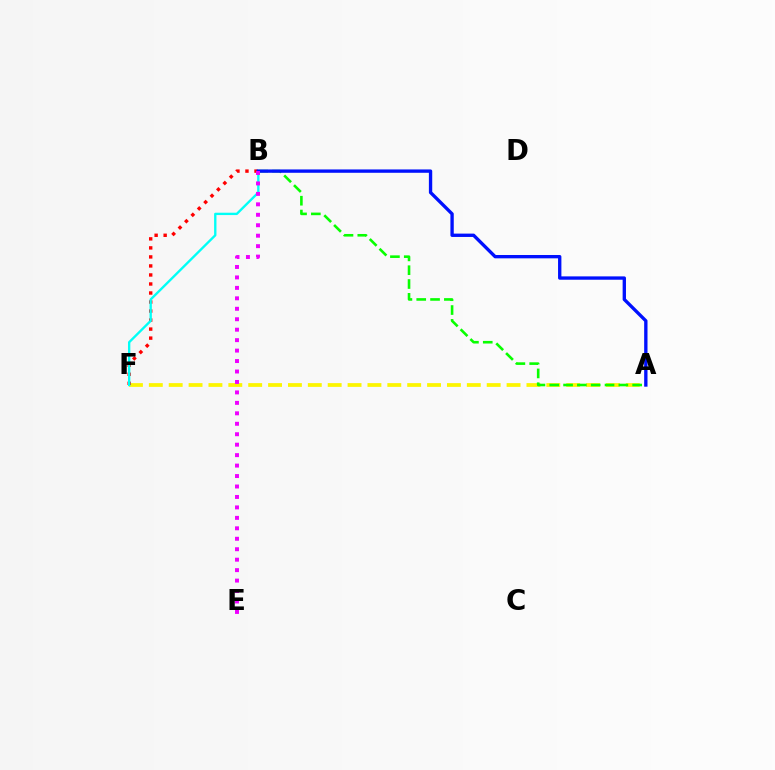{('A', 'F'): [{'color': '#fcf500', 'line_style': 'dashed', 'thickness': 2.7}], ('B', 'F'): [{'color': '#ff0000', 'line_style': 'dotted', 'thickness': 2.45}, {'color': '#00fff6', 'line_style': 'solid', 'thickness': 1.69}], ('A', 'B'): [{'color': '#08ff00', 'line_style': 'dashed', 'thickness': 1.88}, {'color': '#0010ff', 'line_style': 'solid', 'thickness': 2.41}], ('B', 'E'): [{'color': '#ee00ff', 'line_style': 'dotted', 'thickness': 2.84}]}